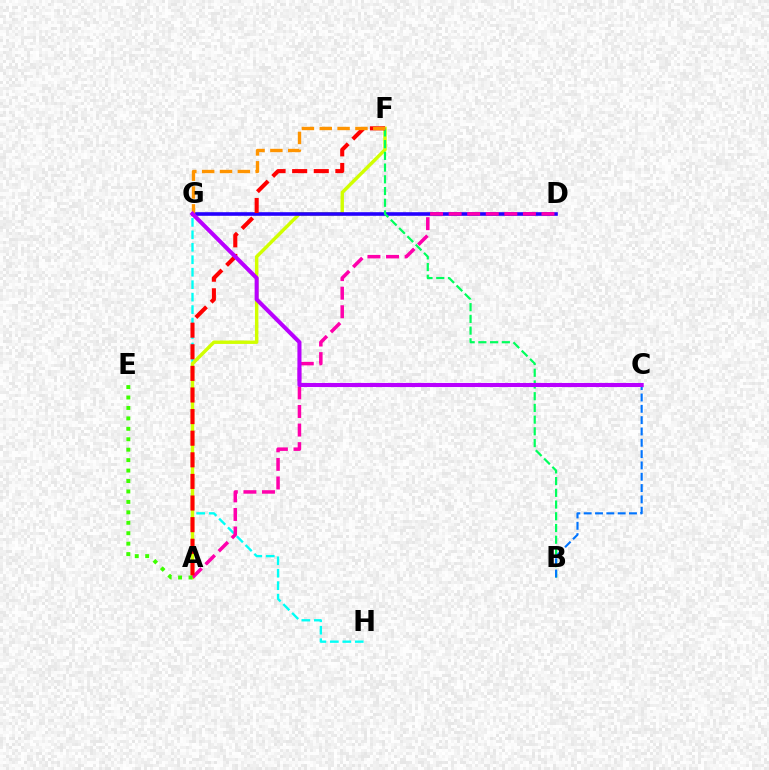{('G', 'H'): [{'color': '#00fff6', 'line_style': 'dashed', 'thickness': 1.69}], ('A', 'F'): [{'color': '#d1ff00', 'line_style': 'solid', 'thickness': 2.47}, {'color': '#ff0000', 'line_style': 'dashed', 'thickness': 2.94}], ('D', 'G'): [{'color': '#2500ff', 'line_style': 'solid', 'thickness': 2.59}], ('A', 'D'): [{'color': '#ff00ac', 'line_style': 'dashed', 'thickness': 2.52}], ('B', 'F'): [{'color': '#00ff5c', 'line_style': 'dashed', 'thickness': 1.59}], ('F', 'G'): [{'color': '#ff9400', 'line_style': 'dashed', 'thickness': 2.42}], ('B', 'C'): [{'color': '#0074ff', 'line_style': 'dashed', 'thickness': 1.54}], ('A', 'E'): [{'color': '#3dff00', 'line_style': 'dotted', 'thickness': 2.84}], ('C', 'G'): [{'color': '#b900ff', 'line_style': 'solid', 'thickness': 2.92}]}